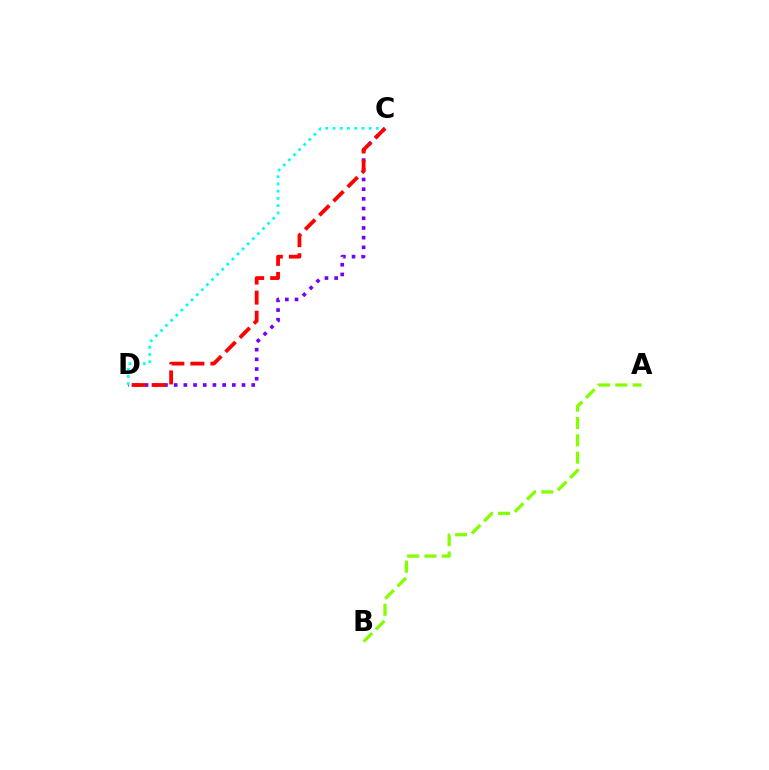{('C', 'D'): [{'color': '#7200ff', 'line_style': 'dotted', 'thickness': 2.63}, {'color': '#00fff6', 'line_style': 'dotted', 'thickness': 1.96}, {'color': '#ff0000', 'line_style': 'dashed', 'thickness': 2.72}], ('A', 'B'): [{'color': '#84ff00', 'line_style': 'dashed', 'thickness': 2.35}]}